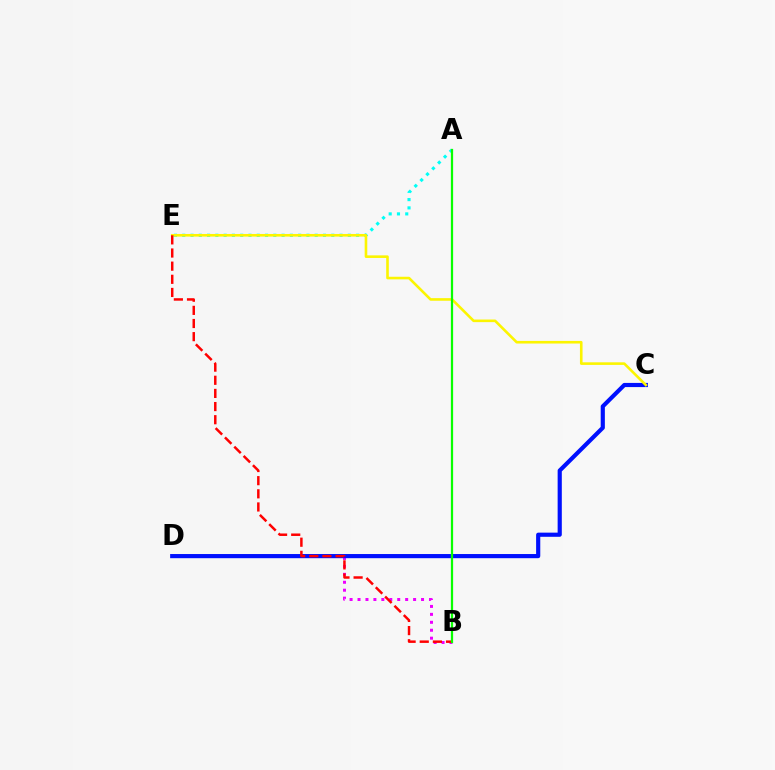{('B', 'D'): [{'color': '#ee00ff', 'line_style': 'dotted', 'thickness': 2.16}], ('A', 'E'): [{'color': '#00fff6', 'line_style': 'dotted', 'thickness': 2.25}], ('C', 'D'): [{'color': '#0010ff', 'line_style': 'solid', 'thickness': 3.0}], ('C', 'E'): [{'color': '#fcf500', 'line_style': 'solid', 'thickness': 1.88}], ('B', 'E'): [{'color': '#ff0000', 'line_style': 'dashed', 'thickness': 1.79}], ('A', 'B'): [{'color': '#08ff00', 'line_style': 'solid', 'thickness': 1.61}]}